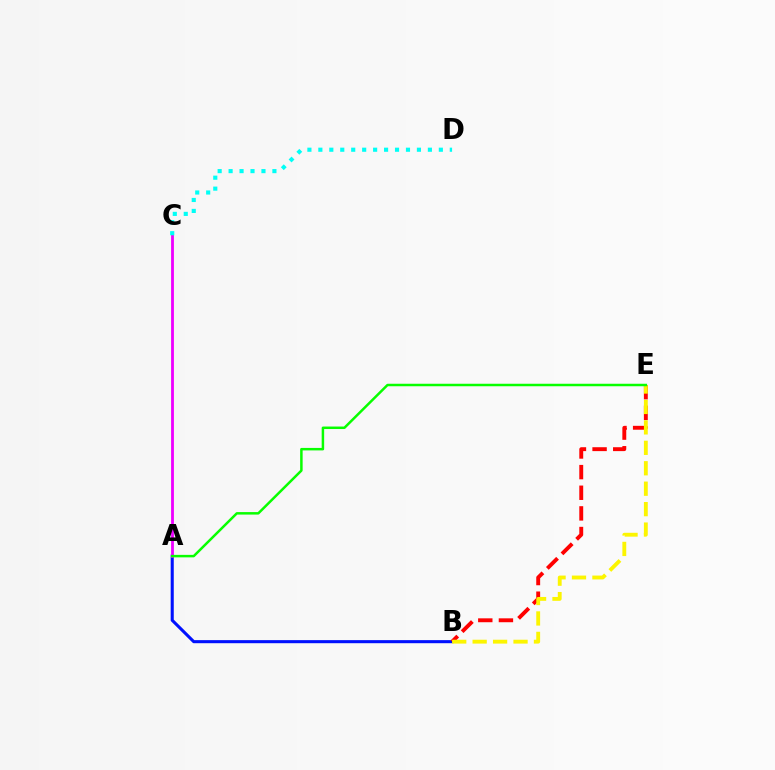{('A', 'B'): [{'color': '#0010ff', 'line_style': 'solid', 'thickness': 2.21}], ('B', 'E'): [{'color': '#ff0000', 'line_style': 'dashed', 'thickness': 2.8}, {'color': '#fcf500', 'line_style': 'dashed', 'thickness': 2.78}], ('A', 'C'): [{'color': '#ee00ff', 'line_style': 'solid', 'thickness': 2.02}], ('C', 'D'): [{'color': '#00fff6', 'line_style': 'dotted', 'thickness': 2.98}], ('A', 'E'): [{'color': '#08ff00', 'line_style': 'solid', 'thickness': 1.79}]}